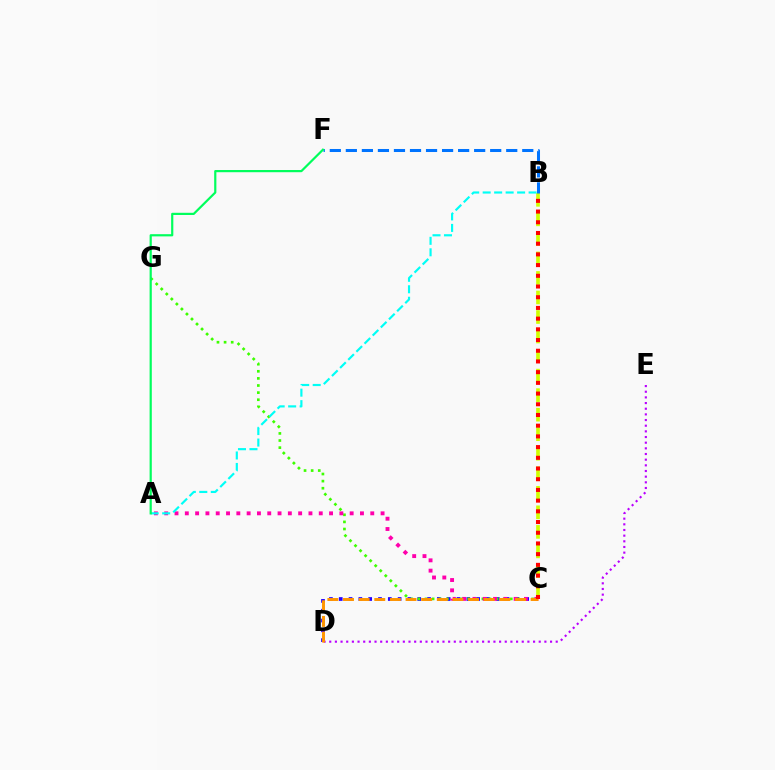{('C', 'D'): [{'color': '#2500ff', 'line_style': 'dotted', 'thickness': 2.67}, {'color': '#ff9400', 'line_style': 'dashed', 'thickness': 2.12}], ('D', 'E'): [{'color': '#b900ff', 'line_style': 'dotted', 'thickness': 1.54}], ('C', 'G'): [{'color': '#3dff00', 'line_style': 'dotted', 'thickness': 1.93}], ('A', 'C'): [{'color': '#ff00ac', 'line_style': 'dotted', 'thickness': 2.8}], ('B', 'C'): [{'color': '#d1ff00', 'line_style': 'dashed', 'thickness': 2.65}, {'color': '#ff0000', 'line_style': 'dotted', 'thickness': 2.91}], ('B', 'F'): [{'color': '#0074ff', 'line_style': 'dashed', 'thickness': 2.18}], ('A', 'B'): [{'color': '#00fff6', 'line_style': 'dashed', 'thickness': 1.56}], ('A', 'F'): [{'color': '#00ff5c', 'line_style': 'solid', 'thickness': 1.58}]}